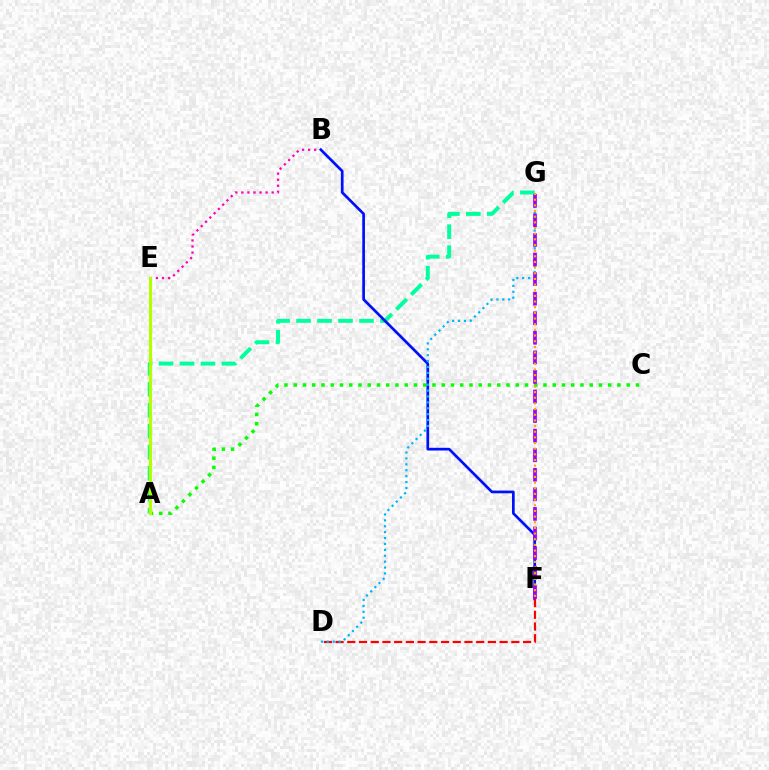{('B', 'E'): [{'color': '#ff00bd', 'line_style': 'dotted', 'thickness': 1.65}], ('A', 'G'): [{'color': '#00ff9d', 'line_style': 'dashed', 'thickness': 2.85}], ('B', 'F'): [{'color': '#0010ff', 'line_style': 'solid', 'thickness': 1.95}], ('D', 'F'): [{'color': '#ff0000', 'line_style': 'dashed', 'thickness': 1.59}], ('A', 'C'): [{'color': '#08ff00', 'line_style': 'dotted', 'thickness': 2.51}], ('D', 'G'): [{'color': '#00b5ff', 'line_style': 'dotted', 'thickness': 1.6}], ('F', 'G'): [{'color': '#9b00ff', 'line_style': 'dashed', 'thickness': 2.66}, {'color': '#ffa500', 'line_style': 'dotted', 'thickness': 1.54}], ('A', 'E'): [{'color': '#b3ff00', 'line_style': 'solid', 'thickness': 2.22}]}